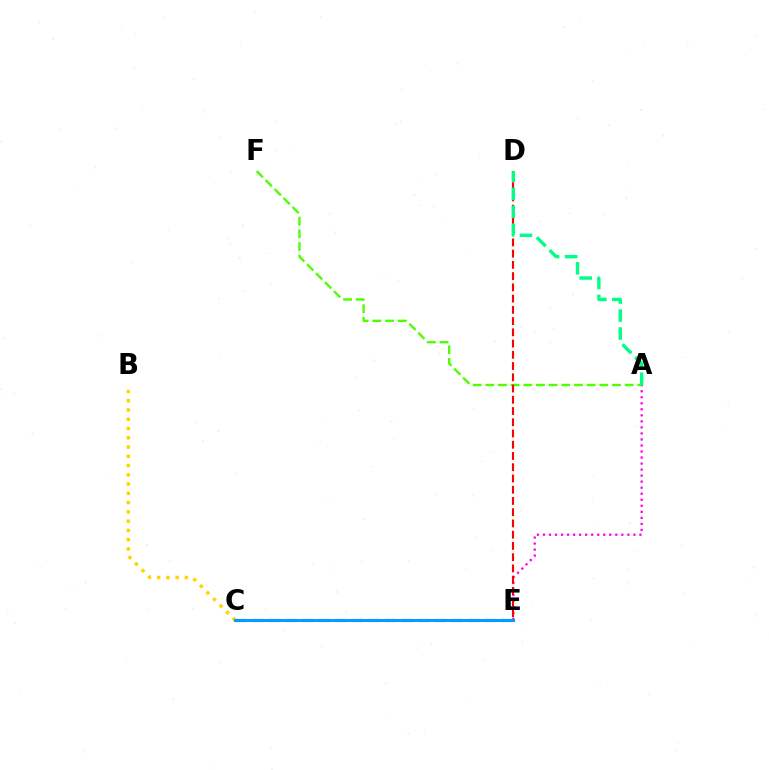{('A', 'E'): [{'color': '#ff00ed', 'line_style': 'dotted', 'thickness': 1.64}], ('B', 'C'): [{'color': '#ffd500', 'line_style': 'dotted', 'thickness': 2.52}], ('C', 'E'): [{'color': '#3700ff', 'line_style': 'dashed', 'thickness': 2.25}, {'color': '#009eff', 'line_style': 'solid', 'thickness': 2.15}], ('A', 'F'): [{'color': '#4fff00', 'line_style': 'dashed', 'thickness': 1.72}], ('D', 'E'): [{'color': '#ff0000', 'line_style': 'dashed', 'thickness': 1.53}], ('A', 'D'): [{'color': '#00ff86', 'line_style': 'dashed', 'thickness': 2.45}]}